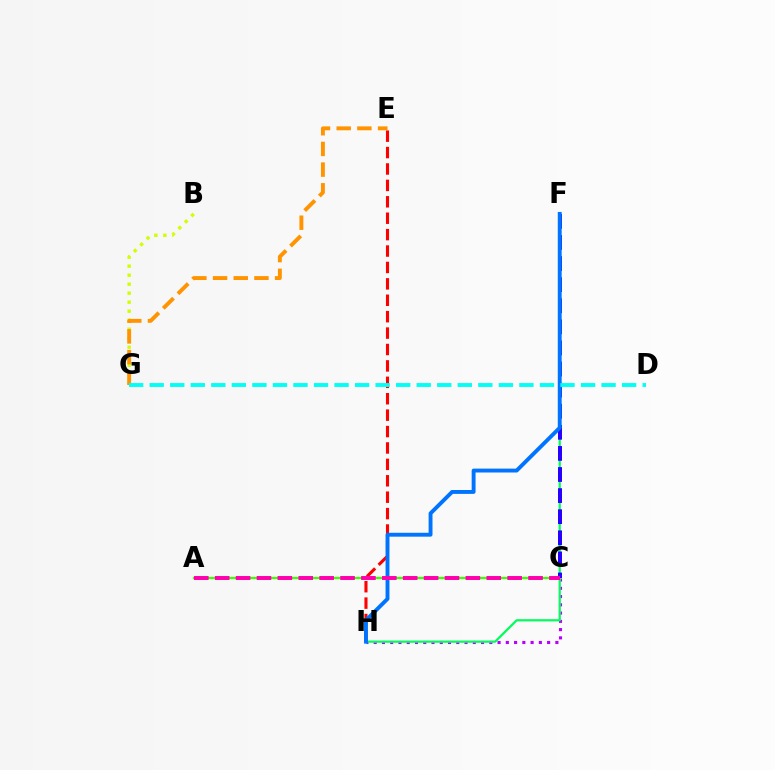{('E', 'H'): [{'color': '#ff0000', 'line_style': 'dashed', 'thickness': 2.23}], ('C', 'H'): [{'color': '#b900ff', 'line_style': 'dotted', 'thickness': 2.24}], ('A', 'C'): [{'color': '#3dff00', 'line_style': 'solid', 'thickness': 1.63}, {'color': '#ff00ac', 'line_style': 'dashed', 'thickness': 2.84}], ('F', 'H'): [{'color': '#00ff5c', 'line_style': 'solid', 'thickness': 1.6}, {'color': '#0074ff', 'line_style': 'solid', 'thickness': 2.8}], ('B', 'G'): [{'color': '#d1ff00', 'line_style': 'dotted', 'thickness': 2.45}], ('C', 'F'): [{'color': '#2500ff', 'line_style': 'dashed', 'thickness': 2.87}], ('E', 'G'): [{'color': '#ff9400', 'line_style': 'dashed', 'thickness': 2.81}], ('D', 'G'): [{'color': '#00fff6', 'line_style': 'dashed', 'thickness': 2.79}]}